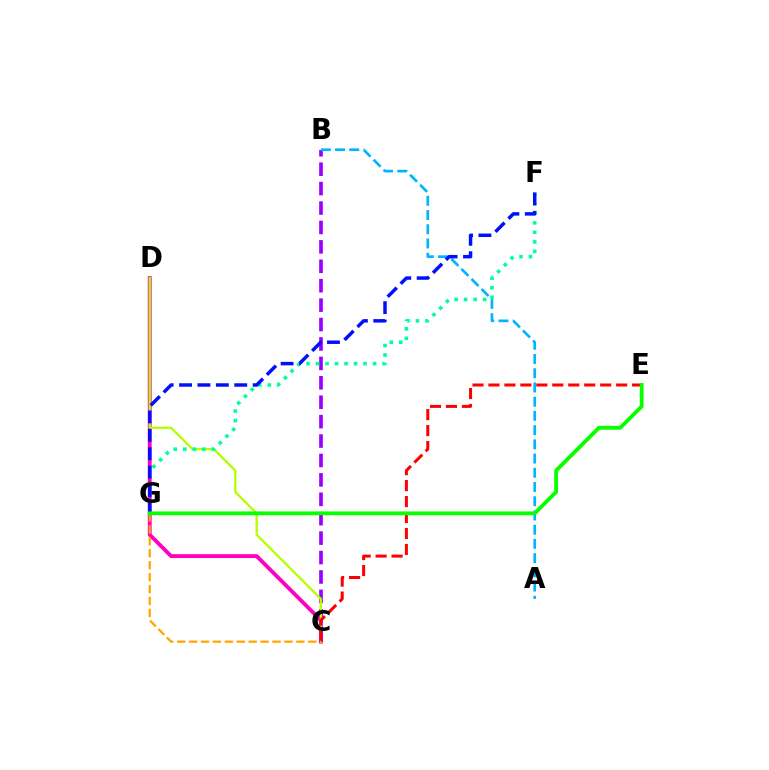{('C', 'D'): [{'color': '#ff00bd', 'line_style': 'solid', 'thickness': 2.78}, {'color': '#b3ff00', 'line_style': 'solid', 'thickness': 1.66}], ('B', 'C'): [{'color': '#9b00ff', 'line_style': 'dashed', 'thickness': 2.64}], ('A', 'B'): [{'color': '#00b5ff', 'line_style': 'dashed', 'thickness': 1.93}], ('F', 'G'): [{'color': '#00ff9d', 'line_style': 'dotted', 'thickness': 2.58}, {'color': '#0010ff', 'line_style': 'dashed', 'thickness': 2.5}], ('C', 'E'): [{'color': '#ff0000', 'line_style': 'dashed', 'thickness': 2.17}], ('C', 'G'): [{'color': '#ffa500', 'line_style': 'dashed', 'thickness': 1.62}], ('E', 'G'): [{'color': '#08ff00', 'line_style': 'solid', 'thickness': 2.76}]}